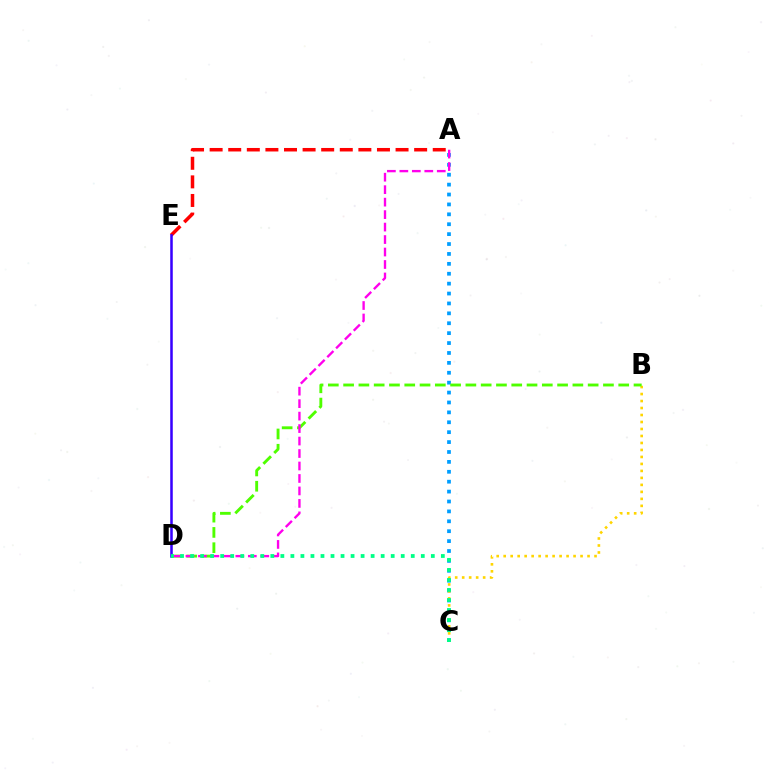{('A', 'C'): [{'color': '#009eff', 'line_style': 'dotted', 'thickness': 2.69}], ('B', 'C'): [{'color': '#ffd500', 'line_style': 'dotted', 'thickness': 1.9}], ('A', 'E'): [{'color': '#ff0000', 'line_style': 'dashed', 'thickness': 2.53}], ('B', 'D'): [{'color': '#4fff00', 'line_style': 'dashed', 'thickness': 2.08}], ('D', 'E'): [{'color': '#3700ff', 'line_style': 'solid', 'thickness': 1.82}], ('A', 'D'): [{'color': '#ff00ed', 'line_style': 'dashed', 'thickness': 1.69}], ('C', 'D'): [{'color': '#00ff86', 'line_style': 'dotted', 'thickness': 2.73}]}